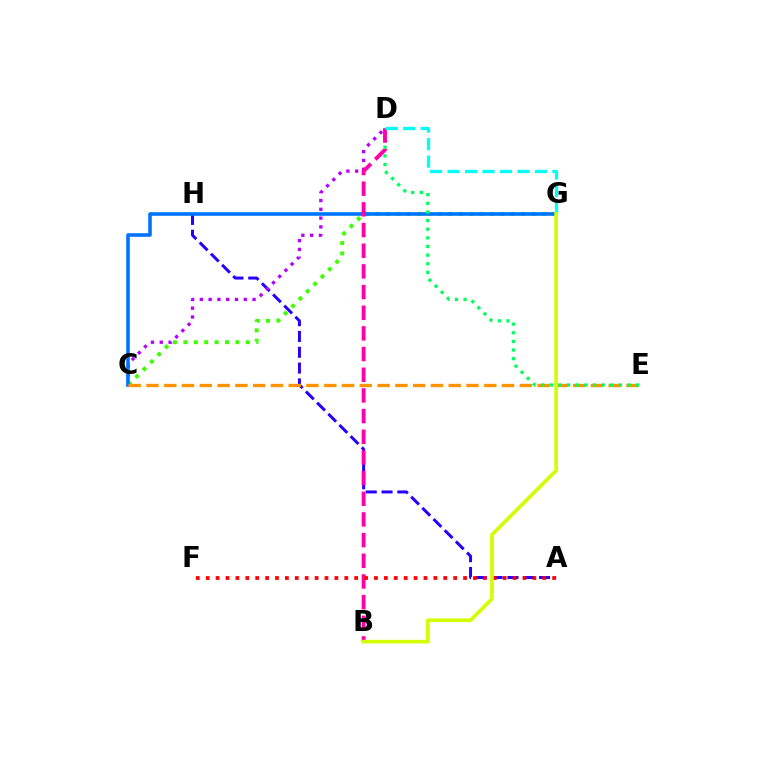{('A', 'H'): [{'color': '#2500ff', 'line_style': 'dashed', 'thickness': 2.15}], ('C', 'D'): [{'color': '#b900ff', 'line_style': 'dotted', 'thickness': 2.39}], ('C', 'G'): [{'color': '#3dff00', 'line_style': 'dotted', 'thickness': 2.83}, {'color': '#0074ff', 'line_style': 'solid', 'thickness': 2.6}], ('C', 'E'): [{'color': '#ff9400', 'line_style': 'dashed', 'thickness': 2.42}], ('D', 'E'): [{'color': '#00ff5c', 'line_style': 'dotted', 'thickness': 2.35}], ('B', 'D'): [{'color': '#ff00ac', 'line_style': 'dashed', 'thickness': 2.81}], ('D', 'G'): [{'color': '#00fff6', 'line_style': 'dashed', 'thickness': 2.37}], ('A', 'F'): [{'color': '#ff0000', 'line_style': 'dotted', 'thickness': 2.69}], ('B', 'G'): [{'color': '#d1ff00', 'line_style': 'solid', 'thickness': 2.61}]}